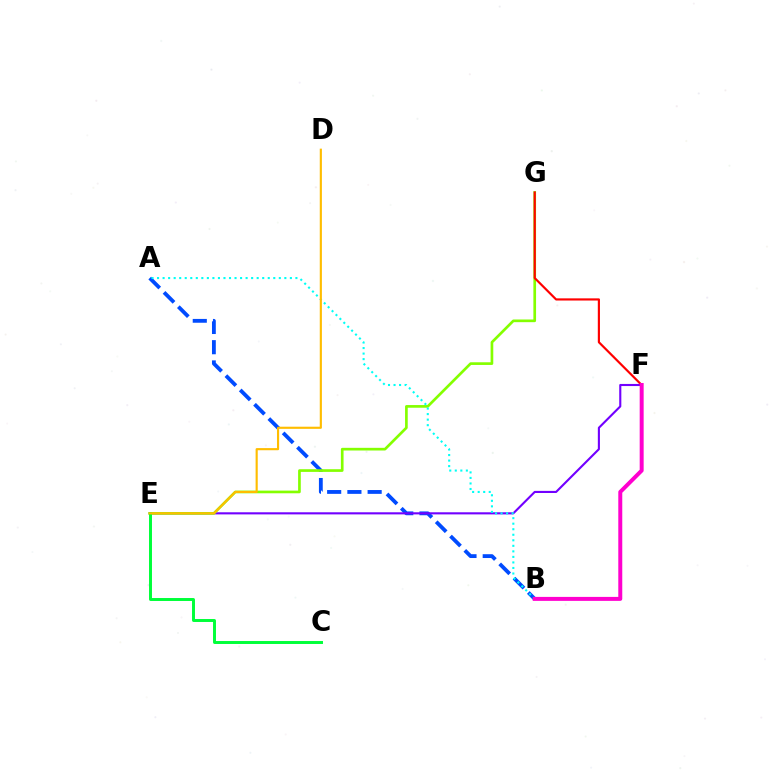{('A', 'B'): [{'color': '#004bff', 'line_style': 'dashed', 'thickness': 2.75}, {'color': '#00fff6', 'line_style': 'dotted', 'thickness': 1.5}], ('E', 'F'): [{'color': '#7200ff', 'line_style': 'solid', 'thickness': 1.52}], ('E', 'G'): [{'color': '#84ff00', 'line_style': 'solid', 'thickness': 1.93}], ('C', 'E'): [{'color': '#00ff39', 'line_style': 'solid', 'thickness': 2.13}], ('D', 'E'): [{'color': '#ffbd00', 'line_style': 'solid', 'thickness': 1.54}], ('F', 'G'): [{'color': '#ff0000', 'line_style': 'solid', 'thickness': 1.57}], ('B', 'F'): [{'color': '#ff00cf', 'line_style': 'solid', 'thickness': 2.86}]}